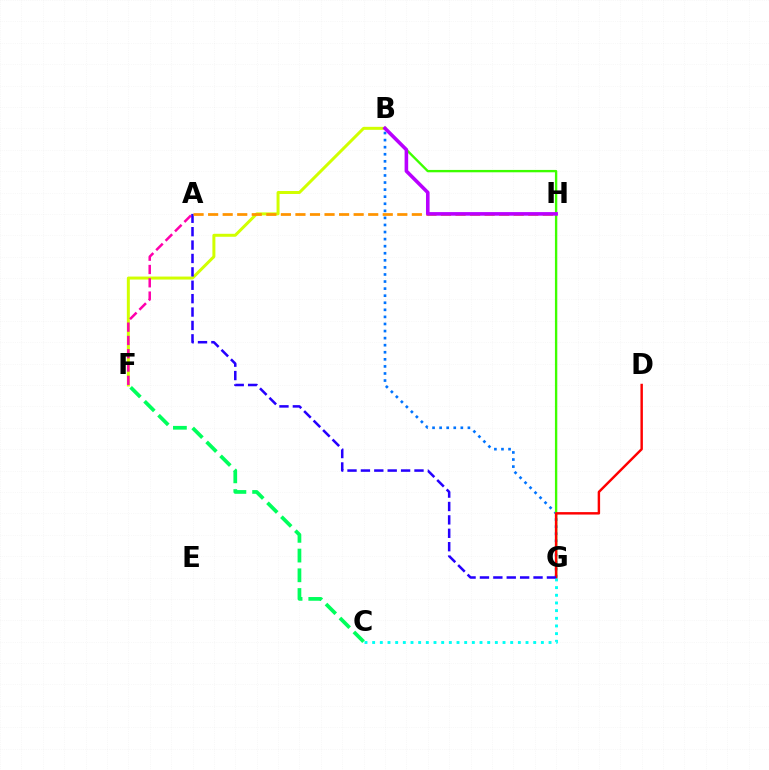{('B', 'G'): [{'color': '#0074ff', 'line_style': 'dotted', 'thickness': 1.92}, {'color': '#3dff00', 'line_style': 'solid', 'thickness': 1.7}], ('B', 'F'): [{'color': '#d1ff00', 'line_style': 'solid', 'thickness': 2.15}], ('C', 'F'): [{'color': '#00ff5c', 'line_style': 'dashed', 'thickness': 2.68}], ('D', 'G'): [{'color': '#ff0000', 'line_style': 'solid', 'thickness': 1.76}], ('A', 'F'): [{'color': '#ff00ac', 'line_style': 'dashed', 'thickness': 1.81}], ('A', 'G'): [{'color': '#2500ff', 'line_style': 'dashed', 'thickness': 1.82}], ('A', 'H'): [{'color': '#ff9400', 'line_style': 'dashed', 'thickness': 1.98}], ('B', 'H'): [{'color': '#b900ff', 'line_style': 'solid', 'thickness': 2.58}], ('C', 'G'): [{'color': '#00fff6', 'line_style': 'dotted', 'thickness': 2.08}]}